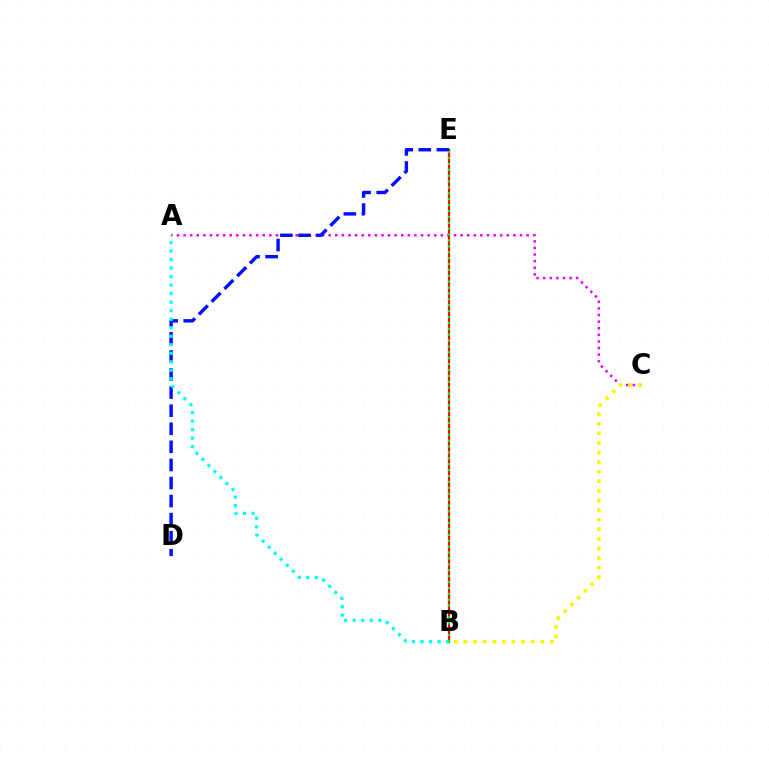{('A', 'C'): [{'color': '#ee00ff', 'line_style': 'dotted', 'thickness': 1.79}], ('B', 'E'): [{'color': '#ff0000', 'line_style': 'solid', 'thickness': 1.59}, {'color': '#08ff00', 'line_style': 'dotted', 'thickness': 1.6}], ('B', 'C'): [{'color': '#fcf500', 'line_style': 'dotted', 'thickness': 2.61}], ('D', 'E'): [{'color': '#0010ff', 'line_style': 'dashed', 'thickness': 2.46}], ('A', 'B'): [{'color': '#00fff6', 'line_style': 'dotted', 'thickness': 2.31}]}